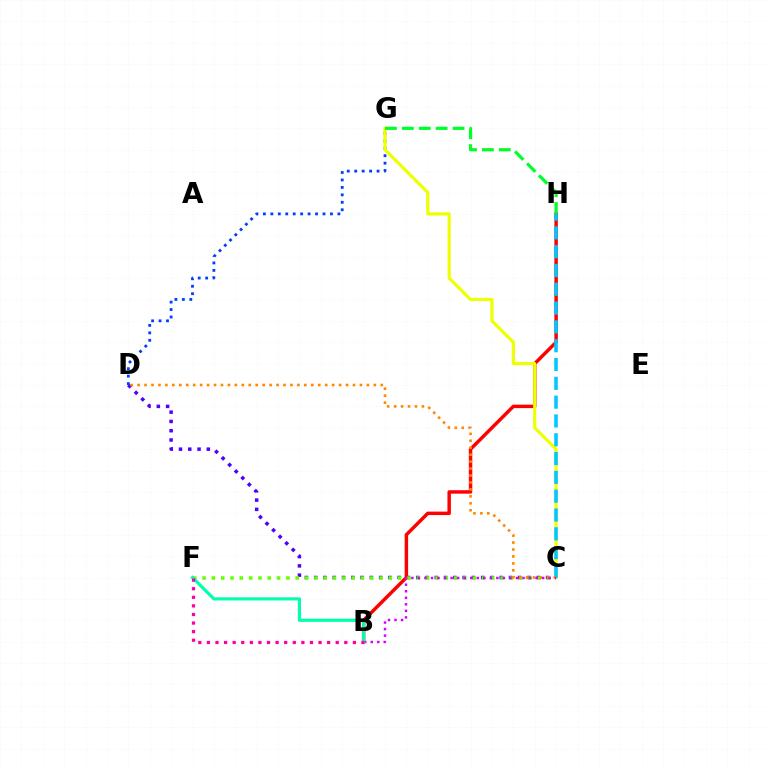{('C', 'D'): [{'color': '#4f00ff', 'line_style': 'dotted', 'thickness': 2.52}, {'color': '#ff8800', 'line_style': 'dotted', 'thickness': 1.89}], ('D', 'G'): [{'color': '#003fff', 'line_style': 'dotted', 'thickness': 2.02}], ('B', 'H'): [{'color': '#ff0000', 'line_style': 'solid', 'thickness': 2.48}], ('C', 'G'): [{'color': '#eeff00', 'line_style': 'solid', 'thickness': 2.29}], ('C', 'F'): [{'color': '#66ff00', 'line_style': 'dotted', 'thickness': 2.53}], ('C', 'H'): [{'color': '#00c7ff', 'line_style': 'dashed', 'thickness': 2.56}], ('B', 'C'): [{'color': '#d600ff', 'line_style': 'dotted', 'thickness': 1.78}], ('B', 'F'): [{'color': '#00ffaf', 'line_style': 'solid', 'thickness': 2.27}, {'color': '#ff00a0', 'line_style': 'dotted', 'thickness': 2.33}], ('G', 'H'): [{'color': '#00ff27', 'line_style': 'dashed', 'thickness': 2.3}]}